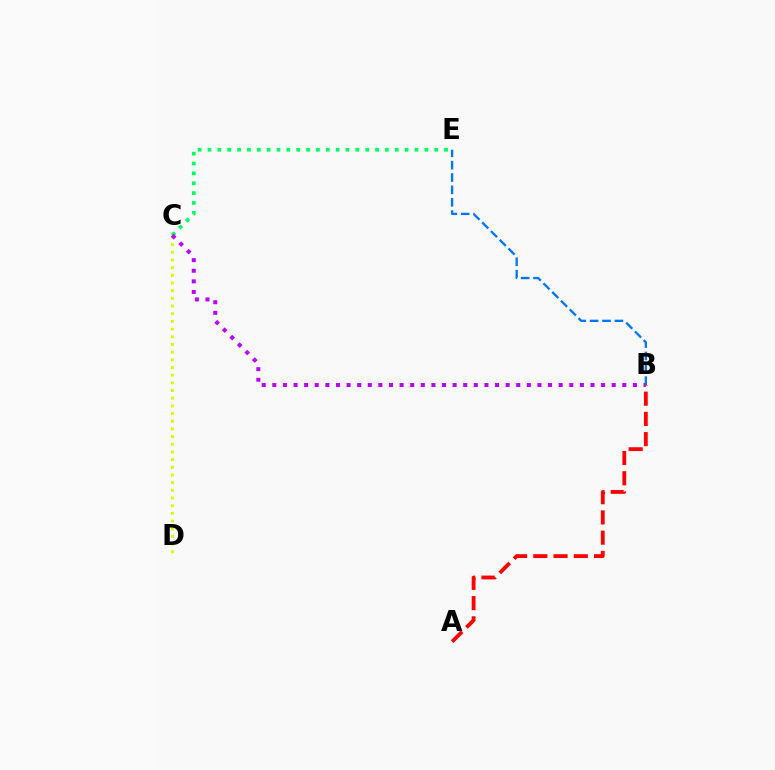{('C', 'E'): [{'color': '#00ff5c', 'line_style': 'dotted', 'thickness': 2.68}], ('C', 'D'): [{'color': '#d1ff00', 'line_style': 'dotted', 'thickness': 2.09}], ('B', 'C'): [{'color': '#b900ff', 'line_style': 'dotted', 'thickness': 2.88}], ('B', 'E'): [{'color': '#0074ff', 'line_style': 'dashed', 'thickness': 1.68}], ('A', 'B'): [{'color': '#ff0000', 'line_style': 'dashed', 'thickness': 2.75}]}